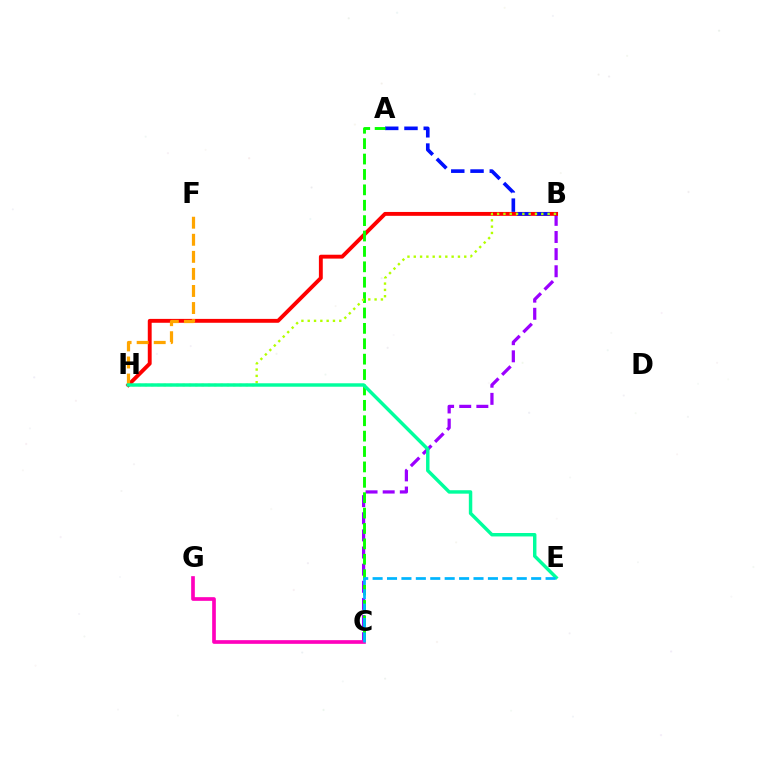{('B', 'C'): [{'color': '#9b00ff', 'line_style': 'dashed', 'thickness': 2.33}], ('B', 'H'): [{'color': '#ff0000', 'line_style': 'solid', 'thickness': 2.79}, {'color': '#b3ff00', 'line_style': 'dotted', 'thickness': 1.71}], ('A', 'B'): [{'color': '#0010ff', 'line_style': 'dashed', 'thickness': 2.62}], ('A', 'C'): [{'color': '#08ff00', 'line_style': 'dashed', 'thickness': 2.09}], ('C', 'G'): [{'color': '#ff00bd', 'line_style': 'solid', 'thickness': 2.65}], ('F', 'H'): [{'color': '#ffa500', 'line_style': 'dashed', 'thickness': 2.32}], ('E', 'H'): [{'color': '#00ff9d', 'line_style': 'solid', 'thickness': 2.48}], ('C', 'E'): [{'color': '#00b5ff', 'line_style': 'dashed', 'thickness': 1.96}]}